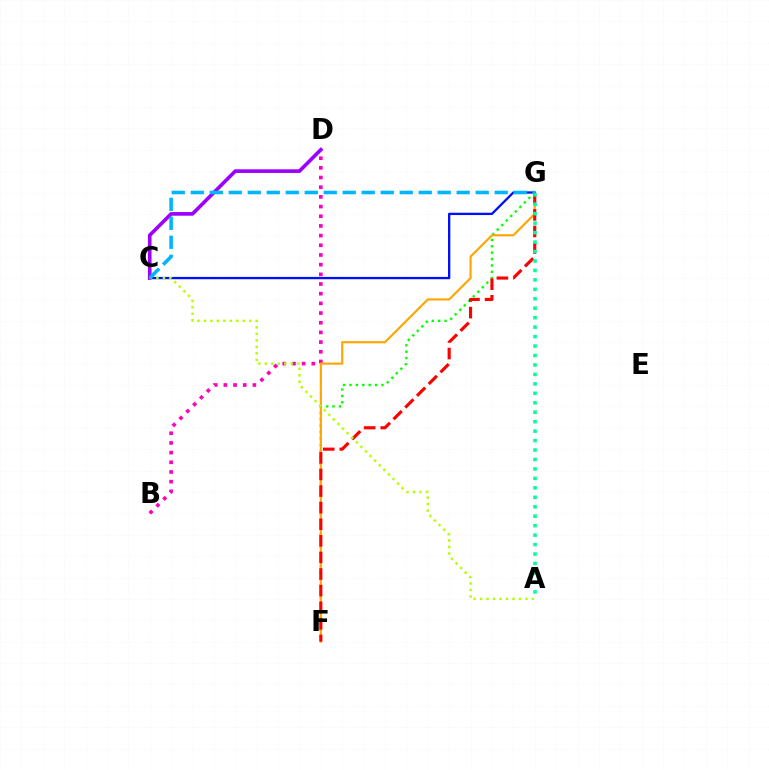{('B', 'D'): [{'color': '#ff00bd', 'line_style': 'dotted', 'thickness': 2.63}], ('C', 'G'): [{'color': '#0010ff', 'line_style': 'solid', 'thickness': 1.67}, {'color': '#00b5ff', 'line_style': 'dashed', 'thickness': 2.58}], ('F', 'G'): [{'color': '#08ff00', 'line_style': 'dotted', 'thickness': 1.74}, {'color': '#ffa500', 'line_style': 'solid', 'thickness': 1.55}, {'color': '#ff0000', 'line_style': 'dashed', 'thickness': 2.25}], ('C', 'D'): [{'color': '#9b00ff', 'line_style': 'solid', 'thickness': 2.62}], ('A', 'G'): [{'color': '#00ff9d', 'line_style': 'dotted', 'thickness': 2.57}], ('A', 'C'): [{'color': '#b3ff00', 'line_style': 'dotted', 'thickness': 1.76}]}